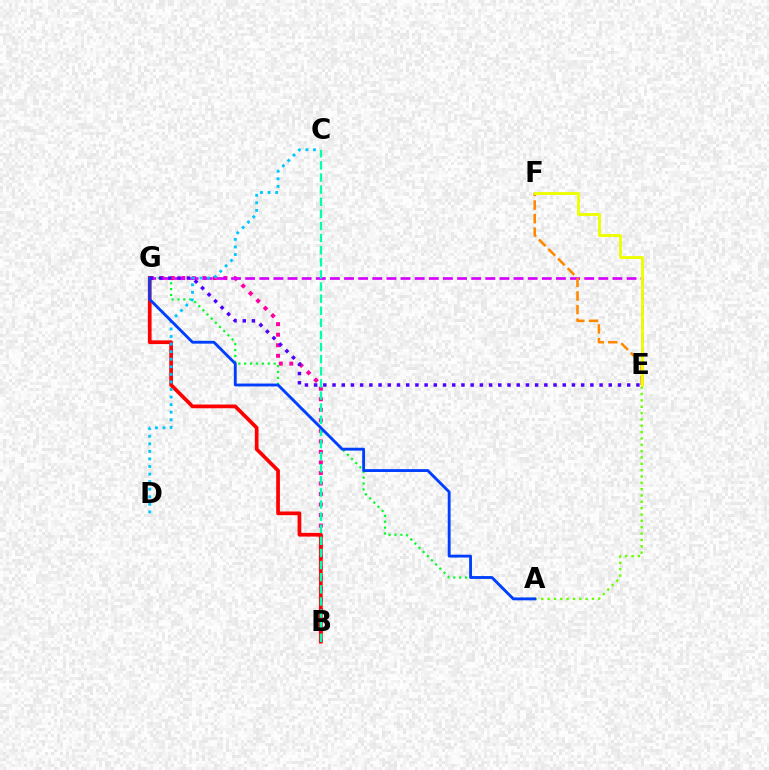{('B', 'G'): [{'color': '#ff00a0', 'line_style': 'dotted', 'thickness': 2.86}, {'color': '#ff0000', 'line_style': 'solid', 'thickness': 2.68}], ('A', 'E'): [{'color': '#66ff00', 'line_style': 'dotted', 'thickness': 1.72}], ('A', 'G'): [{'color': '#00ff27', 'line_style': 'dotted', 'thickness': 1.6}, {'color': '#003fff', 'line_style': 'solid', 'thickness': 2.06}], ('E', 'G'): [{'color': '#d600ff', 'line_style': 'dashed', 'thickness': 1.92}, {'color': '#4f00ff', 'line_style': 'dotted', 'thickness': 2.5}], ('C', 'D'): [{'color': '#00c7ff', 'line_style': 'dotted', 'thickness': 2.06}], ('E', 'F'): [{'color': '#ff8800', 'line_style': 'dashed', 'thickness': 1.85}, {'color': '#eeff00', 'line_style': 'solid', 'thickness': 2.07}], ('B', 'C'): [{'color': '#00ffaf', 'line_style': 'dashed', 'thickness': 1.65}]}